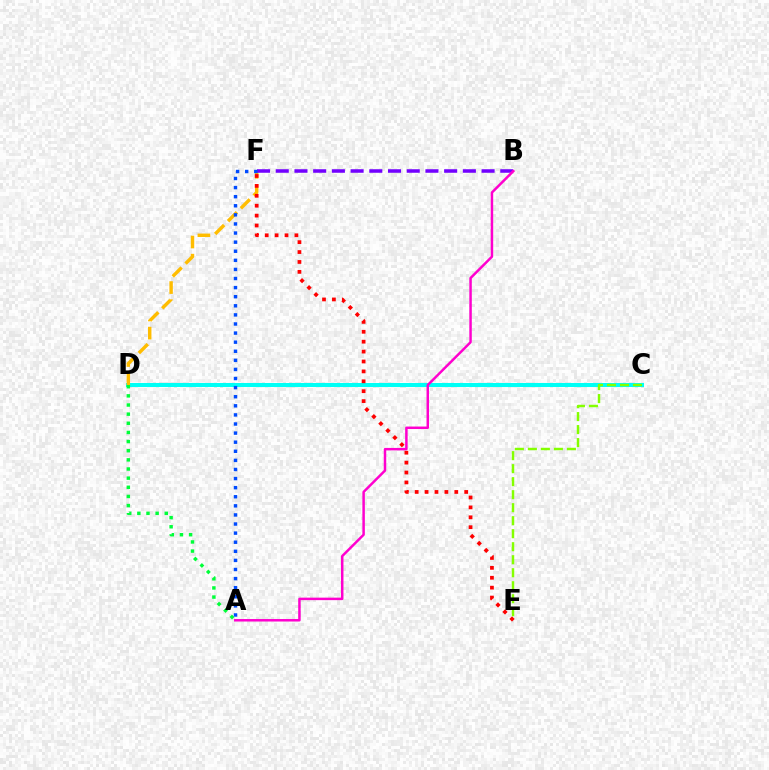{('C', 'D'): [{'color': '#00fff6', 'line_style': 'solid', 'thickness': 2.91}], ('D', 'F'): [{'color': '#ffbd00', 'line_style': 'dashed', 'thickness': 2.46}], ('B', 'F'): [{'color': '#7200ff', 'line_style': 'dashed', 'thickness': 2.54}], ('C', 'E'): [{'color': '#84ff00', 'line_style': 'dashed', 'thickness': 1.77}], ('A', 'B'): [{'color': '#ff00cf', 'line_style': 'solid', 'thickness': 1.79}], ('E', 'F'): [{'color': '#ff0000', 'line_style': 'dotted', 'thickness': 2.69}], ('A', 'D'): [{'color': '#00ff39', 'line_style': 'dotted', 'thickness': 2.48}], ('A', 'F'): [{'color': '#004bff', 'line_style': 'dotted', 'thickness': 2.47}]}